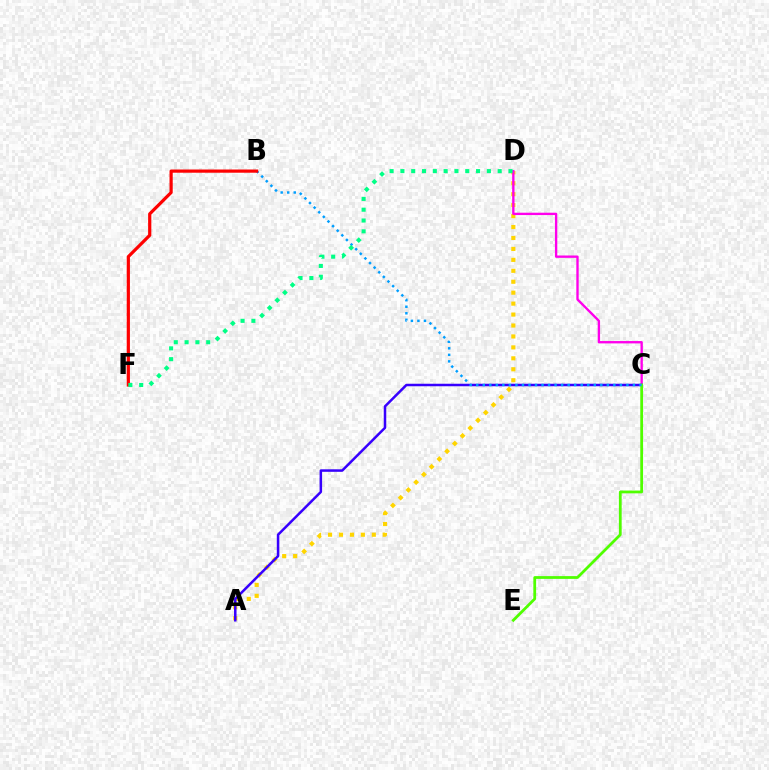{('A', 'D'): [{'color': '#ffd500', 'line_style': 'dotted', 'thickness': 2.97}], ('C', 'D'): [{'color': '#ff00ed', 'line_style': 'solid', 'thickness': 1.69}], ('A', 'C'): [{'color': '#3700ff', 'line_style': 'solid', 'thickness': 1.81}], ('C', 'E'): [{'color': '#4fff00', 'line_style': 'solid', 'thickness': 2.0}], ('B', 'C'): [{'color': '#009eff', 'line_style': 'dotted', 'thickness': 1.77}], ('B', 'F'): [{'color': '#ff0000', 'line_style': 'solid', 'thickness': 2.31}], ('D', 'F'): [{'color': '#00ff86', 'line_style': 'dotted', 'thickness': 2.94}]}